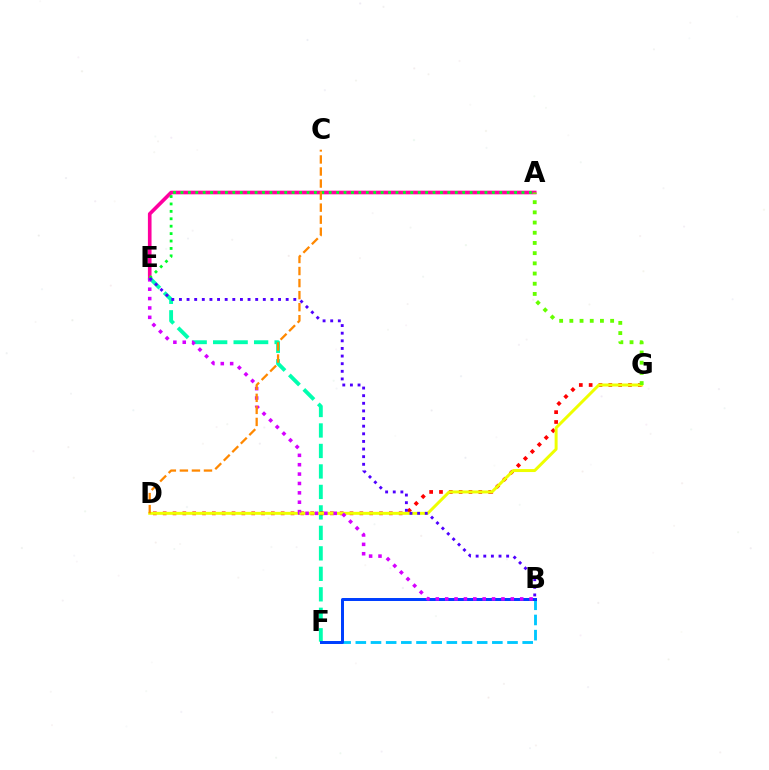{('A', 'E'): [{'color': '#ff00a0', 'line_style': 'solid', 'thickness': 2.62}, {'color': '#00ff27', 'line_style': 'dotted', 'thickness': 2.01}], ('E', 'F'): [{'color': '#00ffaf', 'line_style': 'dashed', 'thickness': 2.78}], ('D', 'G'): [{'color': '#ff0000', 'line_style': 'dotted', 'thickness': 2.67}, {'color': '#eeff00', 'line_style': 'solid', 'thickness': 2.14}], ('A', 'G'): [{'color': '#66ff00', 'line_style': 'dotted', 'thickness': 2.77}], ('B', 'F'): [{'color': '#00c7ff', 'line_style': 'dashed', 'thickness': 2.06}, {'color': '#003fff', 'line_style': 'solid', 'thickness': 2.15}], ('B', 'E'): [{'color': '#d600ff', 'line_style': 'dotted', 'thickness': 2.55}, {'color': '#4f00ff', 'line_style': 'dotted', 'thickness': 2.07}], ('C', 'D'): [{'color': '#ff8800', 'line_style': 'dashed', 'thickness': 1.64}]}